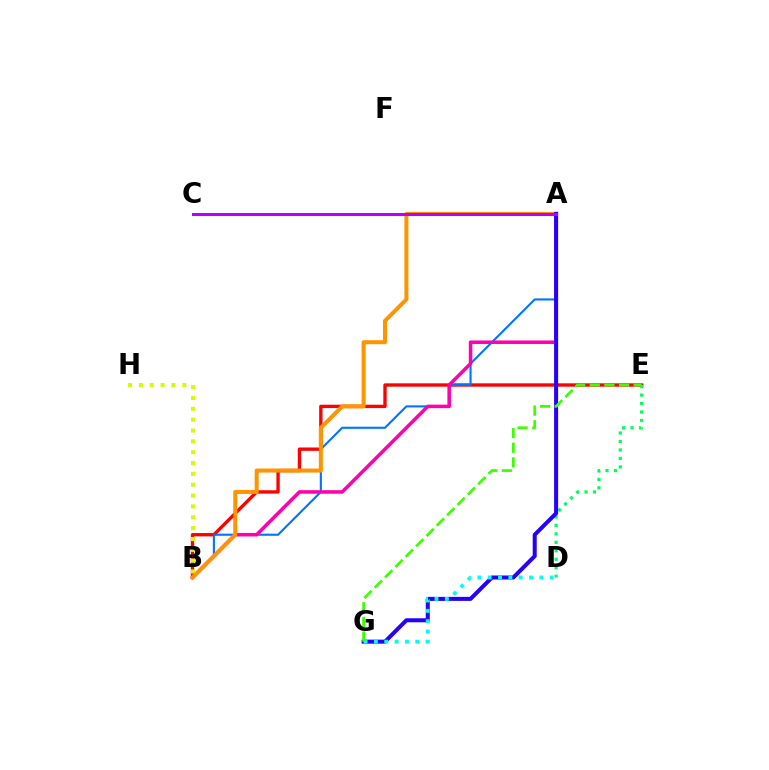{('B', 'E'): [{'color': '#ff0000', 'line_style': 'solid', 'thickness': 2.42}], ('A', 'B'): [{'color': '#0074ff', 'line_style': 'solid', 'thickness': 1.52}, {'color': '#ff00ac', 'line_style': 'solid', 'thickness': 2.54}, {'color': '#ff9400', 'line_style': 'solid', 'thickness': 2.9}], ('B', 'H'): [{'color': '#d1ff00', 'line_style': 'dotted', 'thickness': 2.95}], ('D', 'E'): [{'color': '#00ff5c', 'line_style': 'dotted', 'thickness': 2.3}], ('A', 'G'): [{'color': '#2500ff', 'line_style': 'solid', 'thickness': 2.9}], ('D', 'G'): [{'color': '#00fff6', 'line_style': 'dotted', 'thickness': 2.81}], ('E', 'G'): [{'color': '#3dff00', 'line_style': 'dashed', 'thickness': 1.99}], ('A', 'C'): [{'color': '#b900ff', 'line_style': 'solid', 'thickness': 2.19}]}